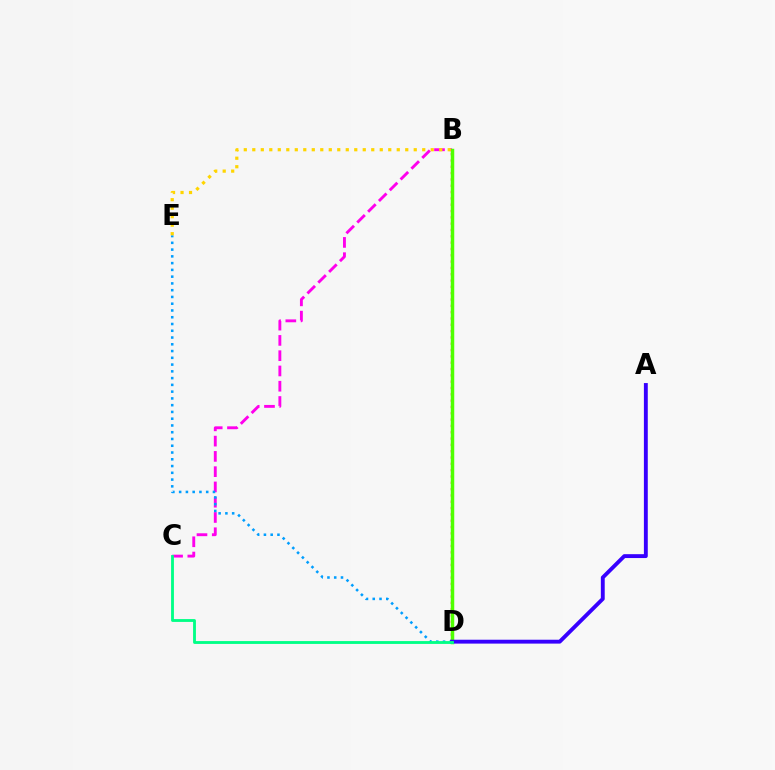{('B', 'C'): [{'color': '#ff00ed', 'line_style': 'dashed', 'thickness': 2.07}], ('D', 'E'): [{'color': '#009eff', 'line_style': 'dotted', 'thickness': 1.84}], ('B', 'D'): [{'color': '#ff0000', 'line_style': 'dotted', 'thickness': 1.72}, {'color': '#4fff00', 'line_style': 'solid', 'thickness': 2.51}], ('B', 'E'): [{'color': '#ffd500', 'line_style': 'dotted', 'thickness': 2.31}], ('A', 'D'): [{'color': '#3700ff', 'line_style': 'solid', 'thickness': 2.79}], ('C', 'D'): [{'color': '#00ff86', 'line_style': 'solid', 'thickness': 2.05}]}